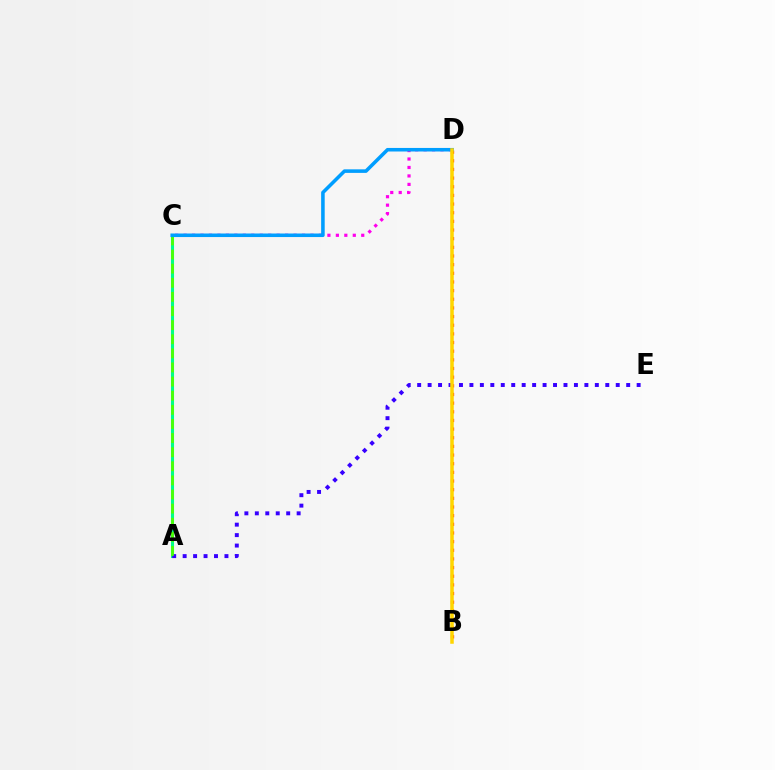{('A', 'C'): [{'color': '#00ff86', 'line_style': 'solid', 'thickness': 2.2}, {'color': '#4fff00', 'line_style': 'dashed', 'thickness': 1.92}], ('B', 'D'): [{'color': '#ff0000', 'line_style': 'dotted', 'thickness': 2.35}, {'color': '#ffd500', 'line_style': 'solid', 'thickness': 2.53}], ('C', 'D'): [{'color': '#ff00ed', 'line_style': 'dotted', 'thickness': 2.3}, {'color': '#009eff', 'line_style': 'solid', 'thickness': 2.56}], ('A', 'E'): [{'color': '#3700ff', 'line_style': 'dotted', 'thickness': 2.84}]}